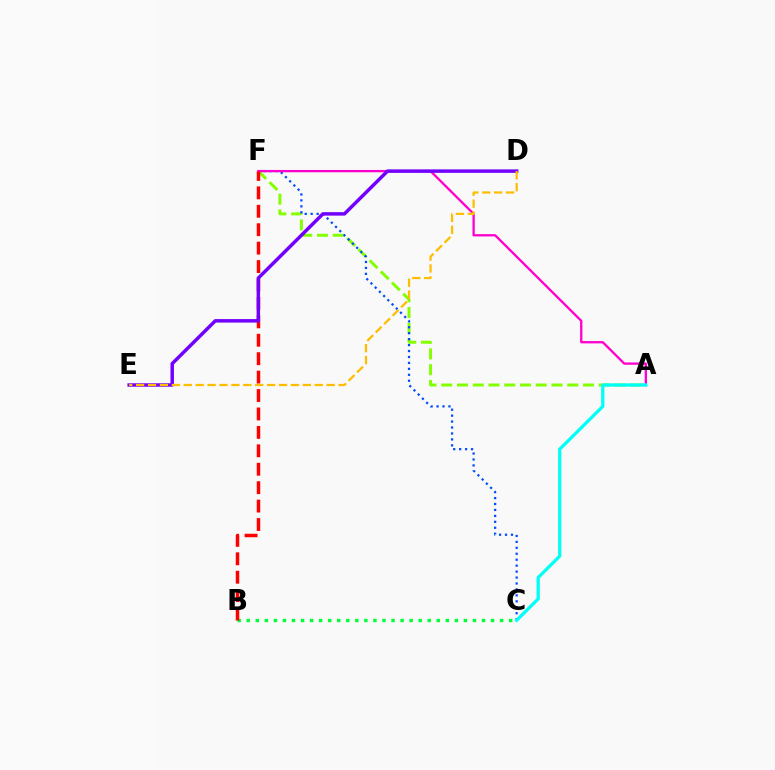{('A', 'F'): [{'color': '#84ff00', 'line_style': 'dashed', 'thickness': 2.14}, {'color': '#ff00cf', 'line_style': 'solid', 'thickness': 1.66}], ('C', 'F'): [{'color': '#004bff', 'line_style': 'dotted', 'thickness': 1.61}], ('B', 'C'): [{'color': '#00ff39', 'line_style': 'dotted', 'thickness': 2.46}], ('A', 'C'): [{'color': '#00fff6', 'line_style': 'solid', 'thickness': 2.35}], ('B', 'F'): [{'color': '#ff0000', 'line_style': 'dashed', 'thickness': 2.5}], ('D', 'E'): [{'color': '#7200ff', 'line_style': 'solid', 'thickness': 2.5}, {'color': '#ffbd00', 'line_style': 'dashed', 'thickness': 1.62}]}